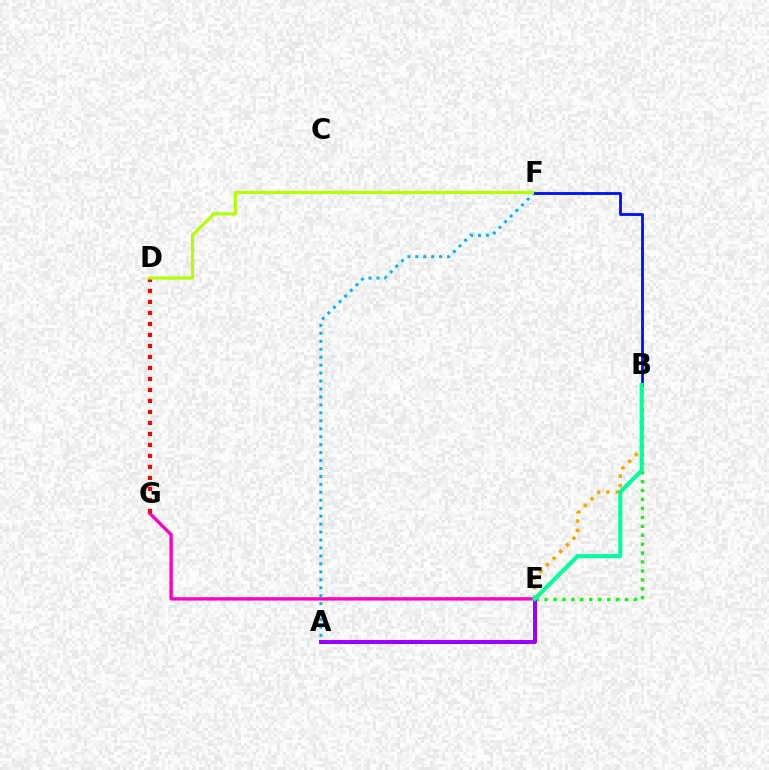{('B', 'E'): [{'color': '#08ff00', 'line_style': 'dotted', 'thickness': 2.43}, {'color': '#ffa500', 'line_style': 'dotted', 'thickness': 2.55}, {'color': '#00ff9d', 'line_style': 'solid', 'thickness': 2.93}], ('A', 'E'): [{'color': '#9b00ff', 'line_style': 'solid', 'thickness': 2.85}], ('E', 'G'): [{'color': '#ff00bd', 'line_style': 'solid', 'thickness': 2.4}], ('A', 'F'): [{'color': '#00b5ff', 'line_style': 'dotted', 'thickness': 2.16}], ('D', 'G'): [{'color': '#ff0000', 'line_style': 'dotted', 'thickness': 2.99}], ('D', 'F'): [{'color': '#b3ff00', 'line_style': 'solid', 'thickness': 2.29}], ('B', 'F'): [{'color': '#0010ff', 'line_style': 'solid', 'thickness': 2.03}]}